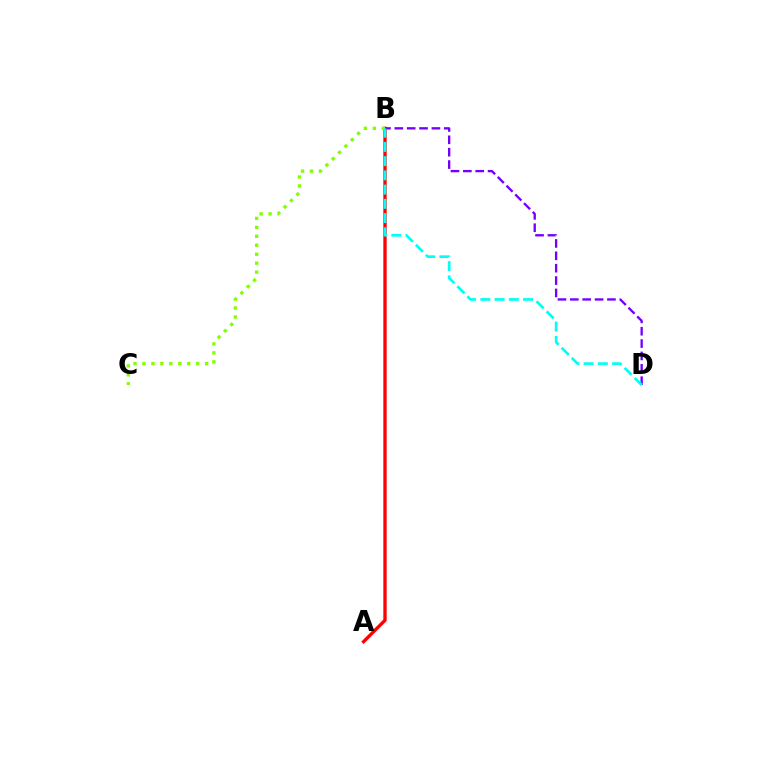{('A', 'B'): [{'color': '#ff0000', 'line_style': 'solid', 'thickness': 2.4}], ('B', 'D'): [{'color': '#7200ff', 'line_style': 'dashed', 'thickness': 1.68}, {'color': '#00fff6', 'line_style': 'dashed', 'thickness': 1.93}], ('B', 'C'): [{'color': '#84ff00', 'line_style': 'dotted', 'thickness': 2.43}]}